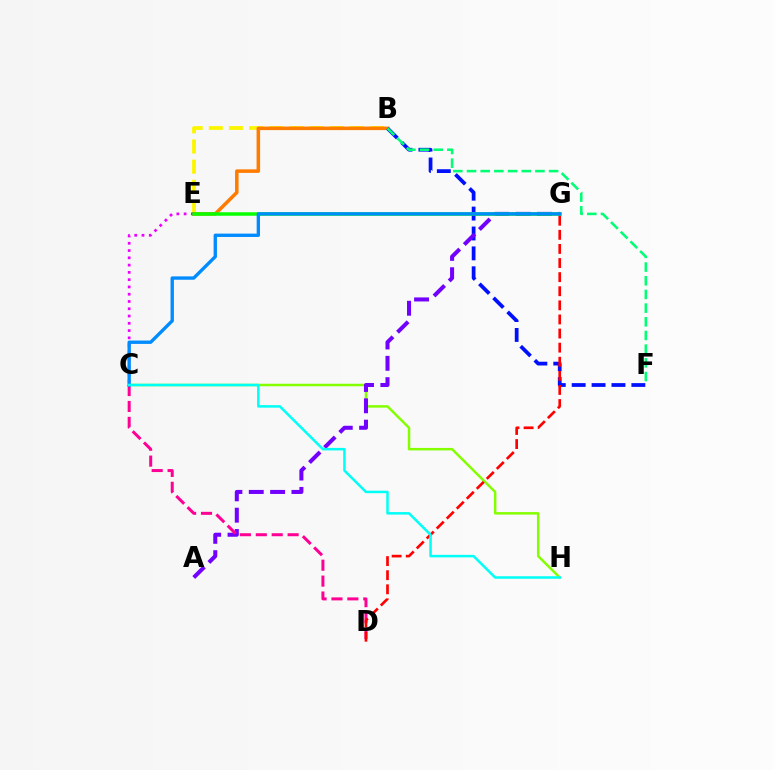{('B', 'E'): [{'color': '#fcf500', 'line_style': 'dashed', 'thickness': 2.74}, {'color': '#ff7c00', 'line_style': 'solid', 'thickness': 2.54}], ('C', 'H'): [{'color': '#84ff00', 'line_style': 'solid', 'thickness': 1.78}, {'color': '#00fff6', 'line_style': 'solid', 'thickness': 1.8}], ('C', 'E'): [{'color': '#ee00ff', 'line_style': 'dotted', 'thickness': 1.98}], ('B', 'F'): [{'color': '#0010ff', 'line_style': 'dashed', 'thickness': 2.7}, {'color': '#00ff74', 'line_style': 'dashed', 'thickness': 1.86}], ('A', 'G'): [{'color': '#7200ff', 'line_style': 'dashed', 'thickness': 2.9}], ('C', 'D'): [{'color': '#ff0094', 'line_style': 'dashed', 'thickness': 2.16}], ('E', 'G'): [{'color': '#08ff00', 'line_style': 'solid', 'thickness': 2.53}], ('D', 'G'): [{'color': '#ff0000', 'line_style': 'dashed', 'thickness': 1.92}], ('C', 'G'): [{'color': '#008cff', 'line_style': 'solid', 'thickness': 2.41}]}